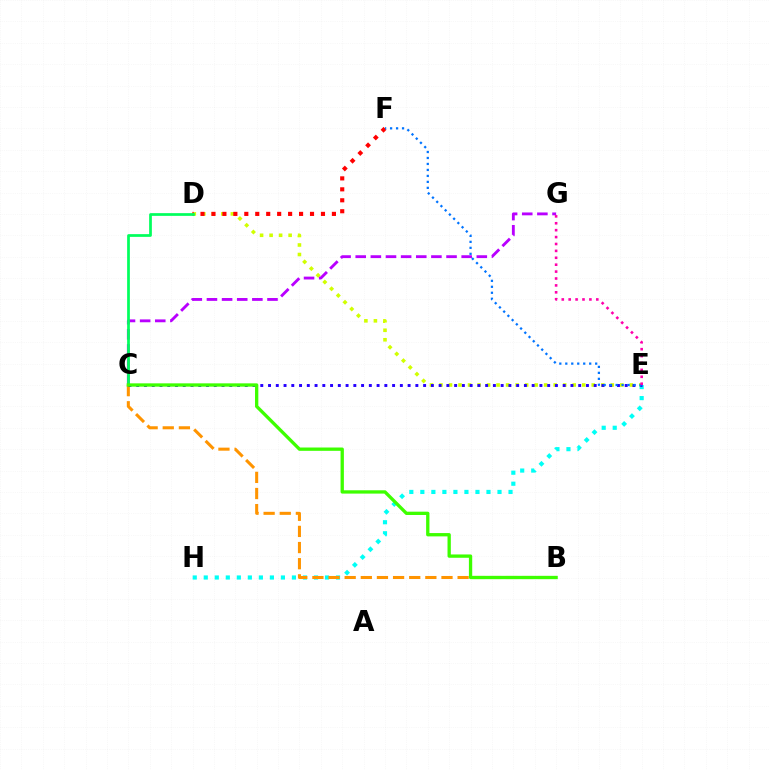{('D', 'E'): [{'color': '#d1ff00', 'line_style': 'dotted', 'thickness': 2.59}], ('C', 'G'): [{'color': '#b900ff', 'line_style': 'dashed', 'thickness': 2.06}], ('D', 'F'): [{'color': '#ff0000', 'line_style': 'dotted', 'thickness': 2.98}], ('C', 'D'): [{'color': '#00ff5c', 'line_style': 'solid', 'thickness': 1.97}], ('E', 'H'): [{'color': '#00fff6', 'line_style': 'dotted', 'thickness': 2.99}], ('B', 'C'): [{'color': '#ff9400', 'line_style': 'dashed', 'thickness': 2.19}, {'color': '#3dff00', 'line_style': 'solid', 'thickness': 2.39}], ('C', 'E'): [{'color': '#2500ff', 'line_style': 'dotted', 'thickness': 2.11}], ('E', 'F'): [{'color': '#0074ff', 'line_style': 'dotted', 'thickness': 1.62}], ('E', 'G'): [{'color': '#ff00ac', 'line_style': 'dotted', 'thickness': 1.88}]}